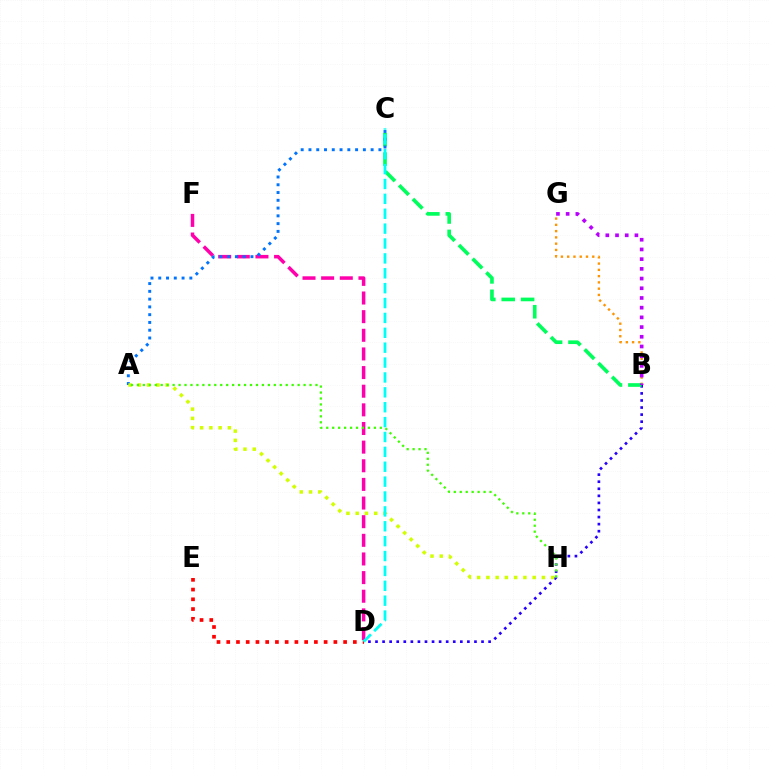{('D', 'F'): [{'color': '#ff00ac', 'line_style': 'dashed', 'thickness': 2.53}], ('B', 'G'): [{'color': '#ff9400', 'line_style': 'dotted', 'thickness': 1.7}, {'color': '#b900ff', 'line_style': 'dotted', 'thickness': 2.64}], ('B', 'D'): [{'color': '#2500ff', 'line_style': 'dotted', 'thickness': 1.92}], ('B', 'C'): [{'color': '#00ff5c', 'line_style': 'dashed', 'thickness': 2.64}], ('A', 'C'): [{'color': '#0074ff', 'line_style': 'dotted', 'thickness': 2.11}], ('D', 'E'): [{'color': '#ff0000', 'line_style': 'dotted', 'thickness': 2.65}], ('A', 'H'): [{'color': '#d1ff00', 'line_style': 'dotted', 'thickness': 2.51}, {'color': '#3dff00', 'line_style': 'dotted', 'thickness': 1.62}], ('C', 'D'): [{'color': '#00fff6', 'line_style': 'dashed', 'thickness': 2.02}]}